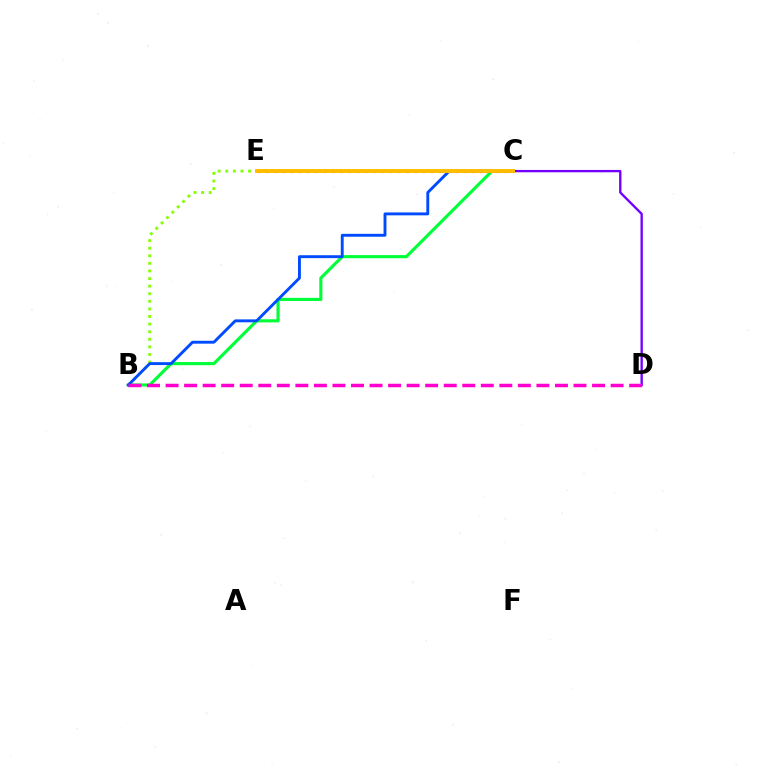{('B', 'E'): [{'color': '#84ff00', 'line_style': 'dotted', 'thickness': 2.06}], ('C', 'D'): [{'color': '#7200ff', 'line_style': 'solid', 'thickness': 1.68}], ('B', 'C'): [{'color': '#00ff39', 'line_style': 'solid', 'thickness': 2.26}, {'color': '#004bff', 'line_style': 'solid', 'thickness': 2.08}], ('C', 'E'): [{'color': '#00fff6', 'line_style': 'dotted', 'thickness': 1.86}, {'color': '#ff0000', 'line_style': 'dotted', 'thickness': 2.24}, {'color': '#ffbd00', 'line_style': 'solid', 'thickness': 2.83}], ('B', 'D'): [{'color': '#ff00cf', 'line_style': 'dashed', 'thickness': 2.52}]}